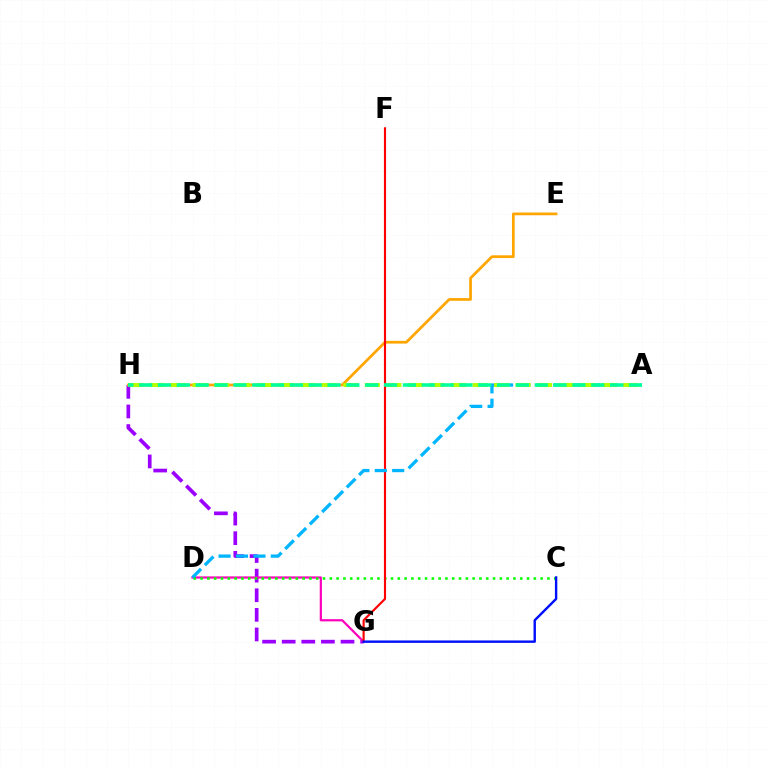{('G', 'H'): [{'color': '#9b00ff', 'line_style': 'dashed', 'thickness': 2.66}], ('E', 'H'): [{'color': '#ffa500', 'line_style': 'solid', 'thickness': 1.96}], ('D', 'G'): [{'color': '#ff00bd', 'line_style': 'solid', 'thickness': 1.59}], ('C', 'D'): [{'color': '#08ff00', 'line_style': 'dotted', 'thickness': 1.85}], ('F', 'G'): [{'color': '#ff0000', 'line_style': 'solid', 'thickness': 1.54}], ('A', 'D'): [{'color': '#00b5ff', 'line_style': 'dashed', 'thickness': 2.37}], ('C', 'G'): [{'color': '#0010ff', 'line_style': 'solid', 'thickness': 1.74}], ('A', 'H'): [{'color': '#b3ff00', 'line_style': 'dashed', 'thickness': 2.92}, {'color': '#00ff9d', 'line_style': 'dashed', 'thickness': 2.56}]}